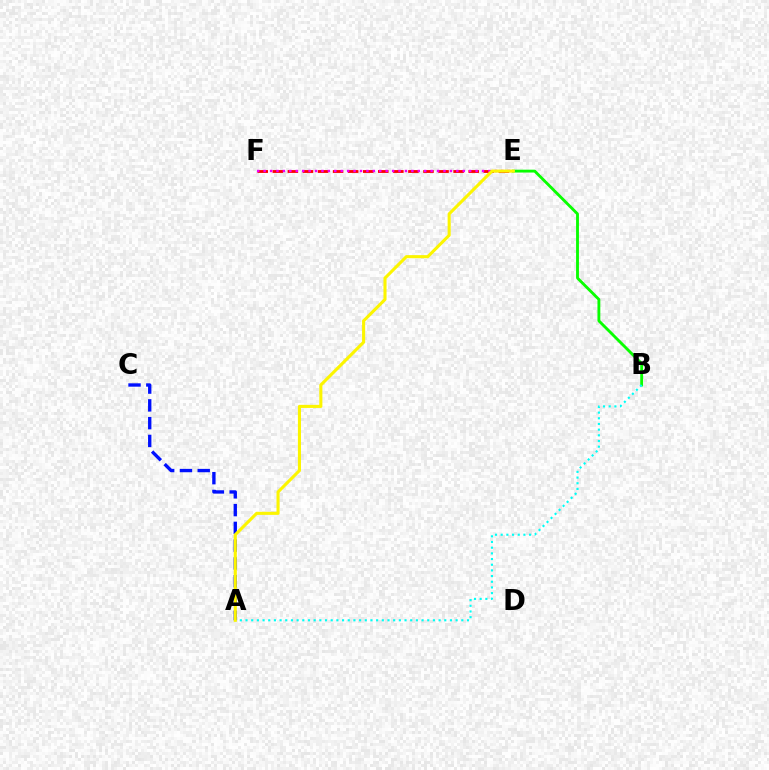{('B', 'E'): [{'color': '#08ff00', 'line_style': 'solid', 'thickness': 2.05}], ('A', 'C'): [{'color': '#0010ff', 'line_style': 'dashed', 'thickness': 2.41}], ('E', 'F'): [{'color': '#ff0000', 'line_style': 'dashed', 'thickness': 2.05}, {'color': '#ee00ff', 'line_style': 'dotted', 'thickness': 1.75}], ('A', 'B'): [{'color': '#00fff6', 'line_style': 'dotted', 'thickness': 1.54}], ('A', 'E'): [{'color': '#fcf500', 'line_style': 'solid', 'thickness': 2.22}]}